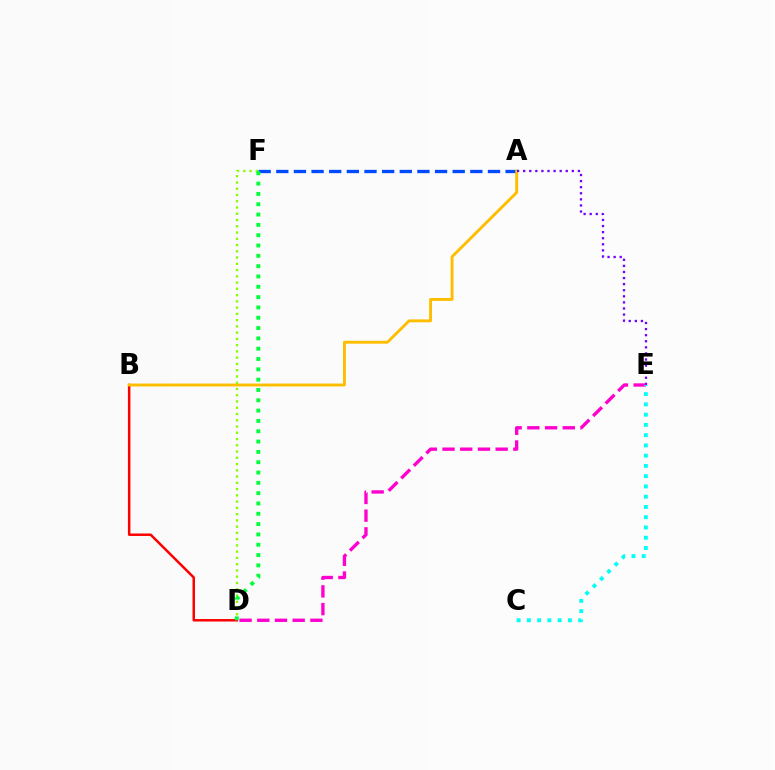{('A', 'F'): [{'color': '#004bff', 'line_style': 'dashed', 'thickness': 2.4}], ('B', 'D'): [{'color': '#ff0000', 'line_style': 'solid', 'thickness': 1.79}], ('A', 'B'): [{'color': '#ffbd00', 'line_style': 'solid', 'thickness': 2.07}], ('D', 'F'): [{'color': '#84ff00', 'line_style': 'dotted', 'thickness': 1.7}, {'color': '#00ff39', 'line_style': 'dotted', 'thickness': 2.8}], ('A', 'E'): [{'color': '#7200ff', 'line_style': 'dotted', 'thickness': 1.65}], ('D', 'E'): [{'color': '#ff00cf', 'line_style': 'dashed', 'thickness': 2.4}], ('C', 'E'): [{'color': '#00fff6', 'line_style': 'dotted', 'thickness': 2.79}]}